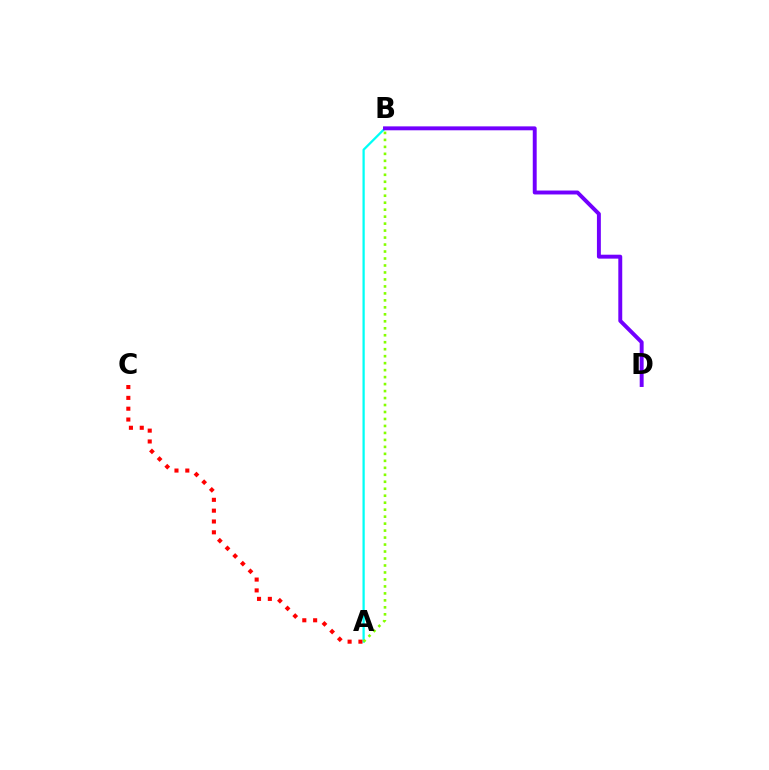{('A', 'B'): [{'color': '#00fff6', 'line_style': 'solid', 'thickness': 1.63}, {'color': '#84ff00', 'line_style': 'dotted', 'thickness': 1.9}], ('A', 'C'): [{'color': '#ff0000', 'line_style': 'dotted', 'thickness': 2.94}], ('B', 'D'): [{'color': '#7200ff', 'line_style': 'solid', 'thickness': 2.83}]}